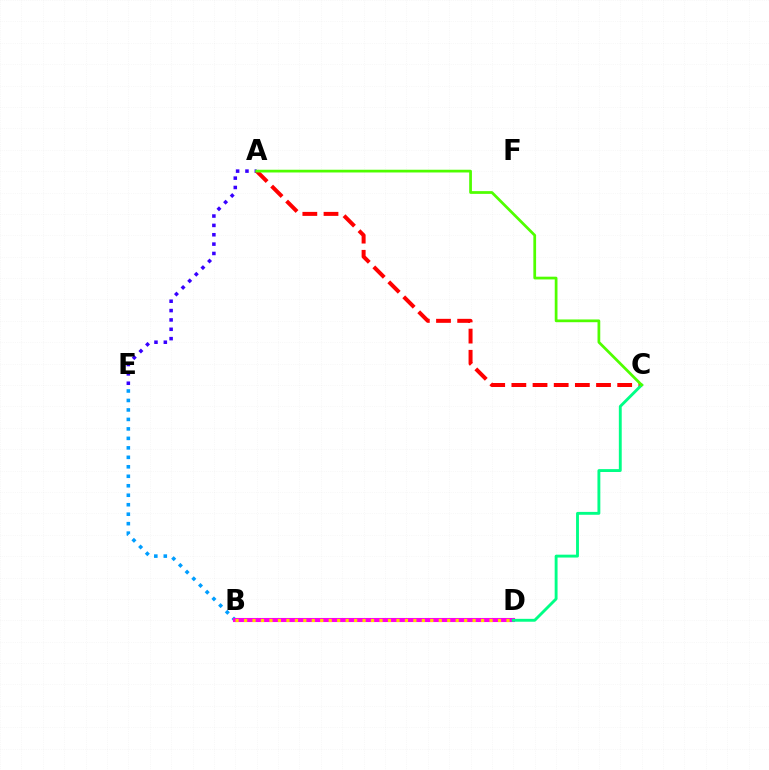{('A', 'E'): [{'color': '#3700ff', 'line_style': 'dotted', 'thickness': 2.54}], ('B', 'E'): [{'color': '#009eff', 'line_style': 'dotted', 'thickness': 2.58}], ('A', 'C'): [{'color': '#ff0000', 'line_style': 'dashed', 'thickness': 2.88}, {'color': '#4fff00', 'line_style': 'solid', 'thickness': 1.97}], ('B', 'D'): [{'color': '#ff00ed', 'line_style': 'solid', 'thickness': 2.94}, {'color': '#ffd500', 'line_style': 'dotted', 'thickness': 2.3}], ('C', 'D'): [{'color': '#00ff86', 'line_style': 'solid', 'thickness': 2.07}]}